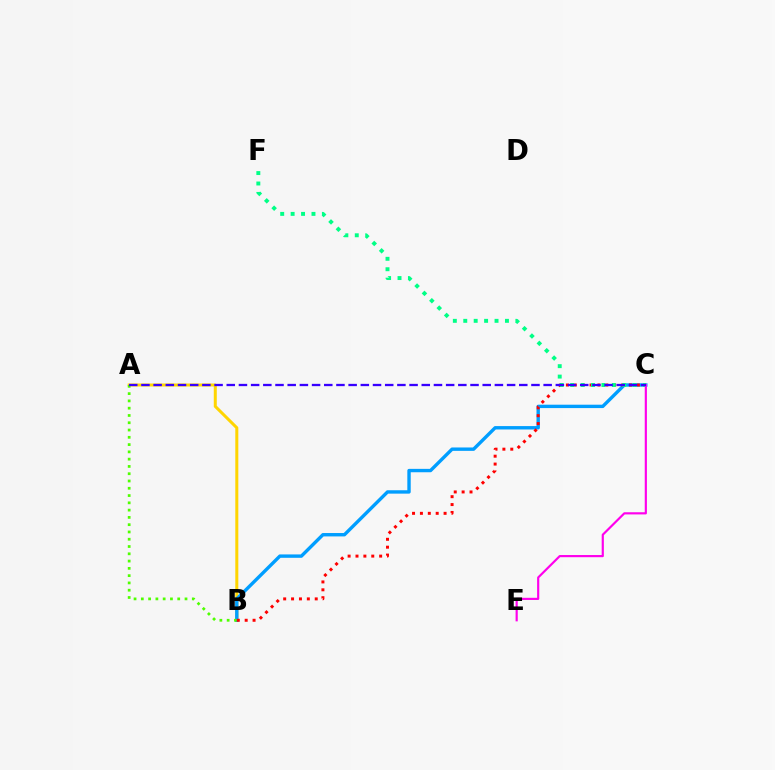{('A', 'B'): [{'color': '#ffd500', 'line_style': 'solid', 'thickness': 2.17}, {'color': '#4fff00', 'line_style': 'dotted', 'thickness': 1.98}], ('B', 'C'): [{'color': '#009eff', 'line_style': 'solid', 'thickness': 2.44}, {'color': '#ff0000', 'line_style': 'dotted', 'thickness': 2.14}], ('C', 'F'): [{'color': '#00ff86', 'line_style': 'dotted', 'thickness': 2.83}], ('C', 'E'): [{'color': '#ff00ed', 'line_style': 'solid', 'thickness': 1.56}], ('A', 'C'): [{'color': '#3700ff', 'line_style': 'dashed', 'thickness': 1.66}]}